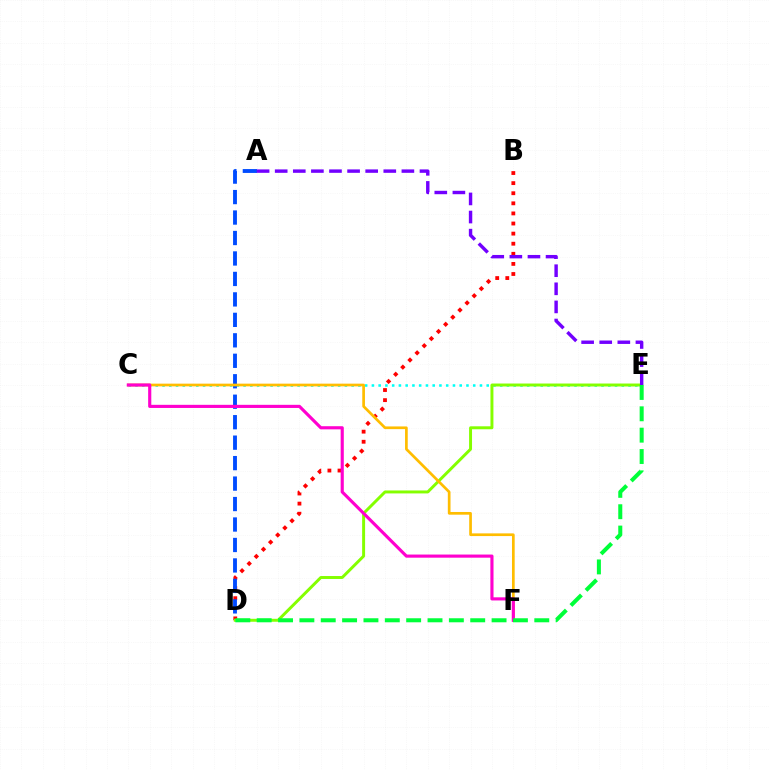{('C', 'E'): [{'color': '#00fff6', 'line_style': 'dotted', 'thickness': 1.83}], ('B', 'D'): [{'color': '#ff0000', 'line_style': 'dotted', 'thickness': 2.74}], ('A', 'D'): [{'color': '#004bff', 'line_style': 'dashed', 'thickness': 2.78}], ('D', 'E'): [{'color': '#84ff00', 'line_style': 'solid', 'thickness': 2.13}, {'color': '#00ff39', 'line_style': 'dashed', 'thickness': 2.9}], ('C', 'F'): [{'color': '#ffbd00', 'line_style': 'solid', 'thickness': 1.94}, {'color': '#ff00cf', 'line_style': 'solid', 'thickness': 2.26}], ('A', 'E'): [{'color': '#7200ff', 'line_style': 'dashed', 'thickness': 2.46}]}